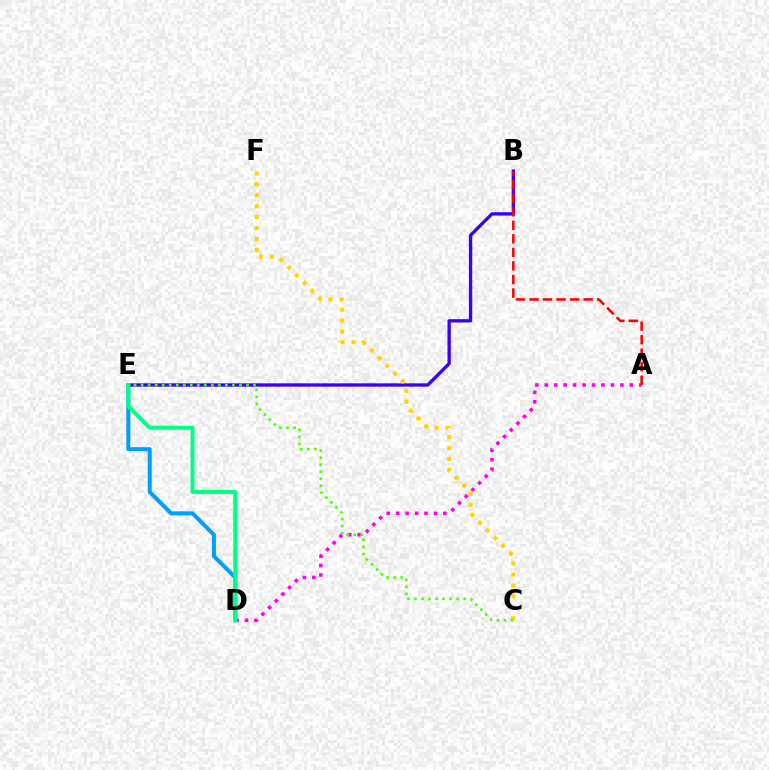{('B', 'E'): [{'color': '#3700ff', 'line_style': 'solid', 'thickness': 2.4}], ('A', 'D'): [{'color': '#ff00ed', 'line_style': 'dotted', 'thickness': 2.57}], ('C', 'F'): [{'color': '#ffd500', 'line_style': 'dotted', 'thickness': 2.97}], ('D', 'E'): [{'color': '#009eff', 'line_style': 'solid', 'thickness': 2.89}, {'color': '#00ff86', 'line_style': 'solid', 'thickness': 2.84}], ('A', 'B'): [{'color': '#ff0000', 'line_style': 'dashed', 'thickness': 1.84}], ('C', 'E'): [{'color': '#4fff00', 'line_style': 'dotted', 'thickness': 1.91}]}